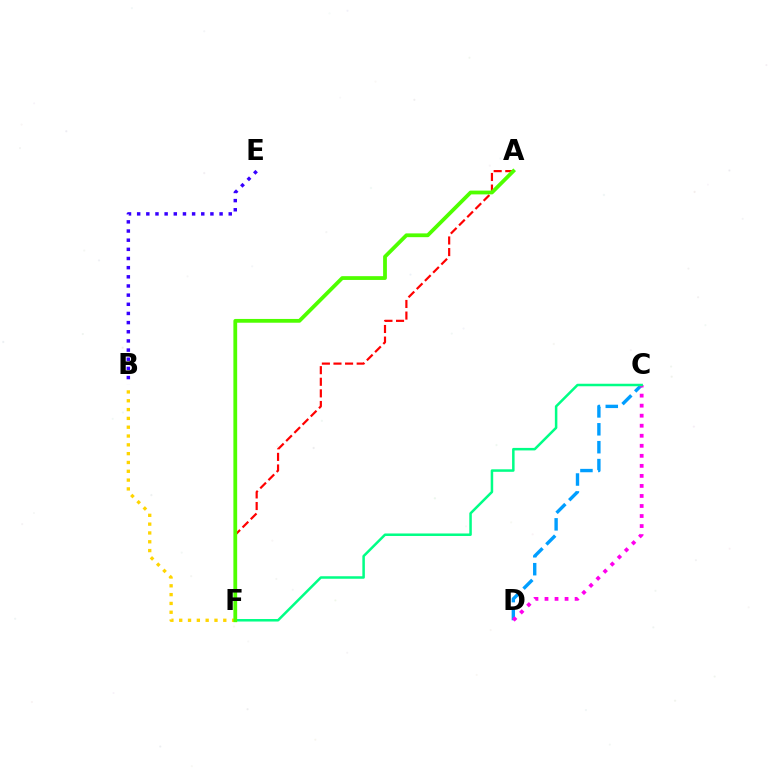{('B', 'E'): [{'color': '#3700ff', 'line_style': 'dotted', 'thickness': 2.49}], ('A', 'F'): [{'color': '#ff0000', 'line_style': 'dashed', 'thickness': 1.58}, {'color': '#4fff00', 'line_style': 'solid', 'thickness': 2.72}], ('B', 'F'): [{'color': '#ffd500', 'line_style': 'dotted', 'thickness': 2.4}], ('C', 'D'): [{'color': '#009eff', 'line_style': 'dashed', 'thickness': 2.43}, {'color': '#ff00ed', 'line_style': 'dotted', 'thickness': 2.73}], ('C', 'F'): [{'color': '#00ff86', 'line_style': 'solid', 'thickness': 1.81}]}